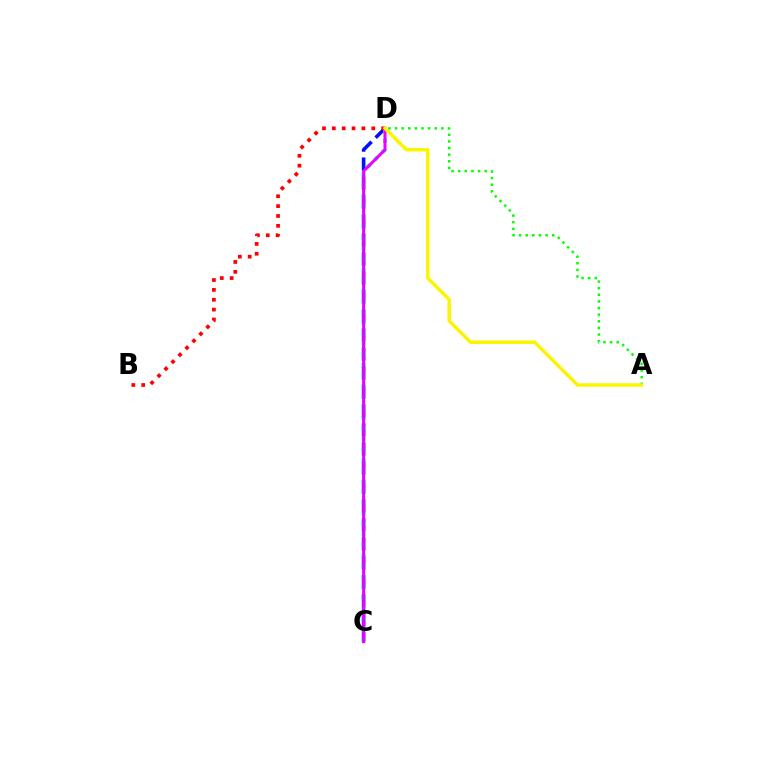{('C', 'D'): [{'color': '#0010ff', 'line_style': 'dashed', 'thickness': 2.58}, {'color': '#00fff6', 'line_style': 'dotted', 'thickness': 2.88}, {'color': '#ee00ff', 'line_style': 'solid', 'thickness': 2.18}], ('A', 'D'): [{'color': '#08ff00', 'line_style': 'dotted', 'thickness': 1.8}, {'color': '#fcf500', 'line_style': 'solid', 'thickness': 2.5}], ('B', 'D'): [{'color': '#ff0000', 'line_style': 'dotted', 'thickness': 2.68}]}